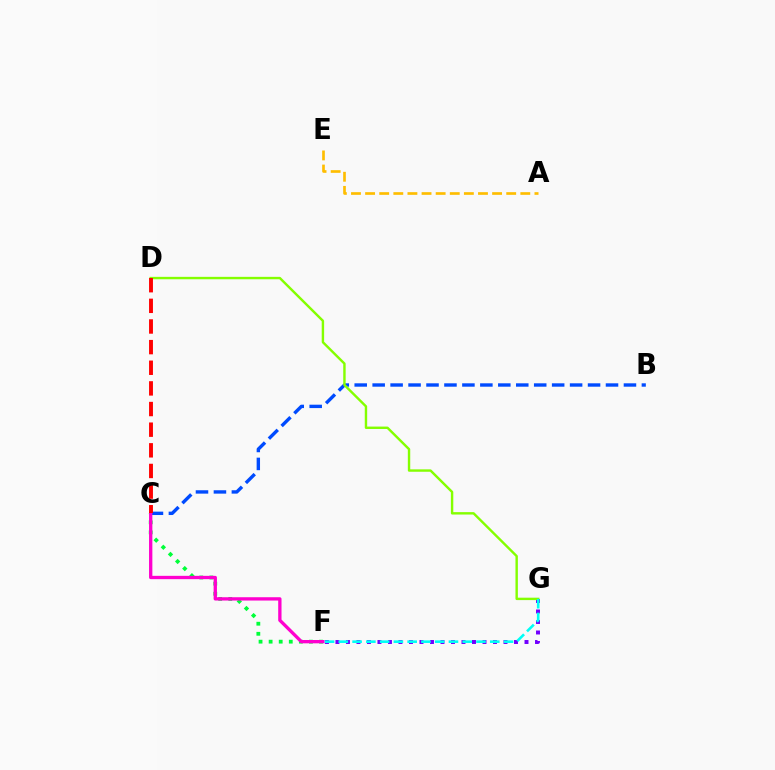{('C', 'F'): [{'color': '#00ff39', 'line_style': 'dotted', 'thickness': 2.74}, {'color': '#ff00cf', 'line_style': 'solid', 'thickness': 2.39}], ('F', 'G'): [{'color': '#7200ff', 'line_style': 'dotted', 'thickness': 2.85}, {'color': '#00fff6', 'line_style': 'dashed', 'thickness': 1.87}], ('B', 'C'): [{'color': '#004bff', 'line_style': 'dashed', 'thickness': 2.44}], ('D', 'G'): [{'color': '#84ff00', 'line_style': 'solid', 'thickness': 1.74}], ('A', 'E'): [{'color': '#ffbd00', 'line_style': 'dashed', 'thickness': 1.92}], ('C', 'D'): [{'color': '#ff0000', 'line_style': 'dashed', 'thickness': 2.8}]}